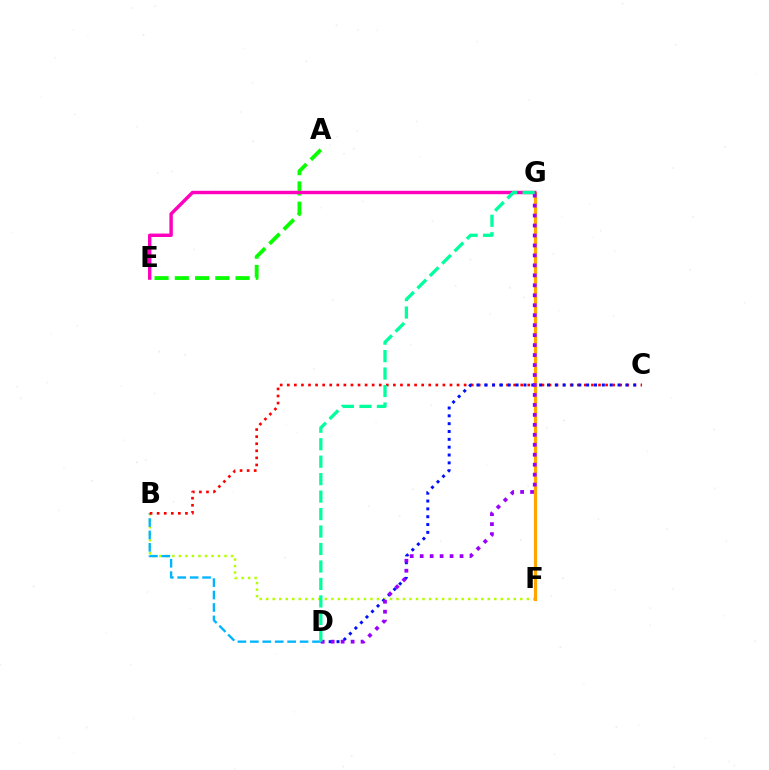{('B', 'F'): [{'color': '#b3ff00', 'line_style': 'dotted', 'thickness': 1.77}], ('A', 'E'): [{'color': '#08ff00', 'line_style': 'dashed', 'thickness': 2.75}], ('B', 'D'): [{'color': '#00b5ff', 'line_style': 'dashed', 'thickness': 1.69}], ('B', 'C'): [{'color': '#ff0000', 'line_style': 'dotted', 'thickness': 1.92}], ('C', 'D'): [{'color': '#0010ff', 'line_style': 'dotted', 'thickness': 2.13}], ('F', 'G'): [{'color': '#ffa500', 'line_style': 'solid', 'thickness': 2.27}], ('E', 'G'): [{'color': '#ff00bd', 'line_style': 'solid', 'thickness': 2.47}], ('D', 'G'): [{'color': '#9b00ff', 'line_style': 'dotted', 'thickness': 2.71}, {'color': '#00ff9d', 'line_style': 'dashed', 'thickness': 2.37}]}